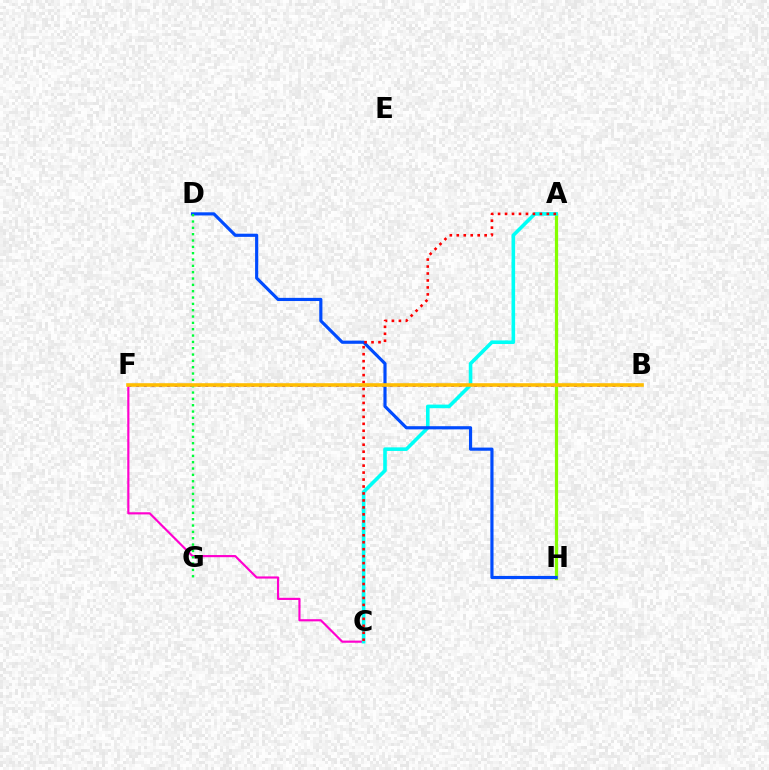{('B', 'F'): [{'color': '#7200ff', 'line_style': 'dotted', 'thickness': 2.09}, {'color': '#ffbd00', 'line_style': 'solid', 'thickness': 2.59}], ('A', 'H'): [{'color': '#84ff00', 'line_style': 'solid', 'thickness': 2.32}], ('C', 'F'): [{'color': '#ff00cf', 'line_style': 'solid', 'thickness': 1.56}], ('A', 'C'): [{'color': '#00fff6', 'line_style': 'solid', 'thickness': 2.59}, {'color': '#ff0000', 'line_style': 'dotted', 'thickness': 1.89}], ('D', 'H'): [{'color': '#004bff', 'line_style': 'solid', 'thickness': 2.27}], ('D', 'G'): [{'color': '#00ff39', 'line_style': 'dotted', 'thickness': 1.72}]}